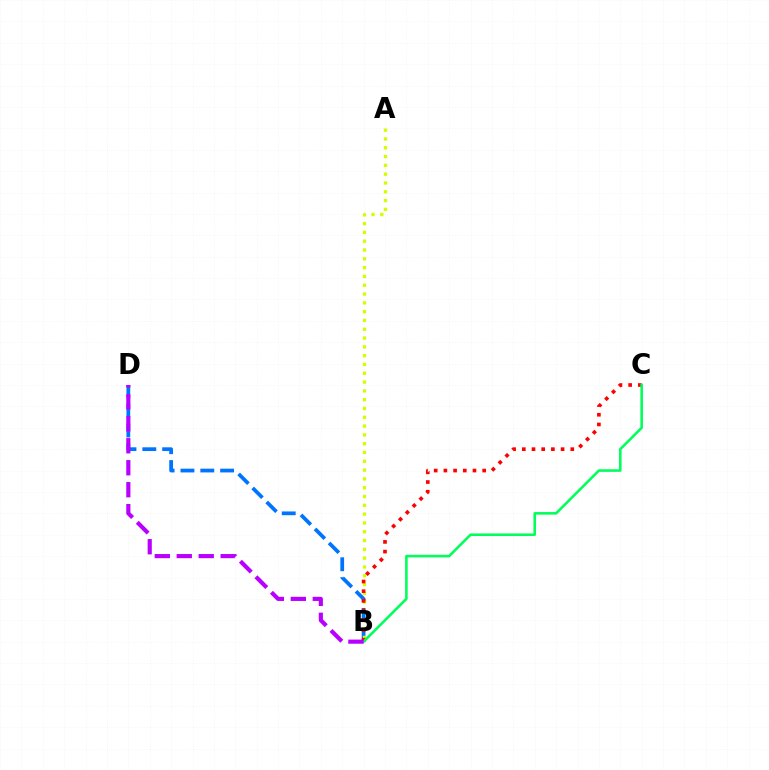{('B', 'D'): [{'color': '#0074ff', 'line_style': 'dashed', 'thickness': 2.69}, {'color': '#b900ff', 'line_style': 'dashed', 'thickness': 2.98}], ('A', 'B'): [{'color': '#d1ff00', 'line_style': 'dotted', 'thickness': 2.39}], ('B', 'C'): [{'color': '#ff0000', 'line_style': 'dotted', 'thickness': 2.63}, {'color': '#00ff5c', 'line_style': 'solid', 'thickness': 1.86}]}